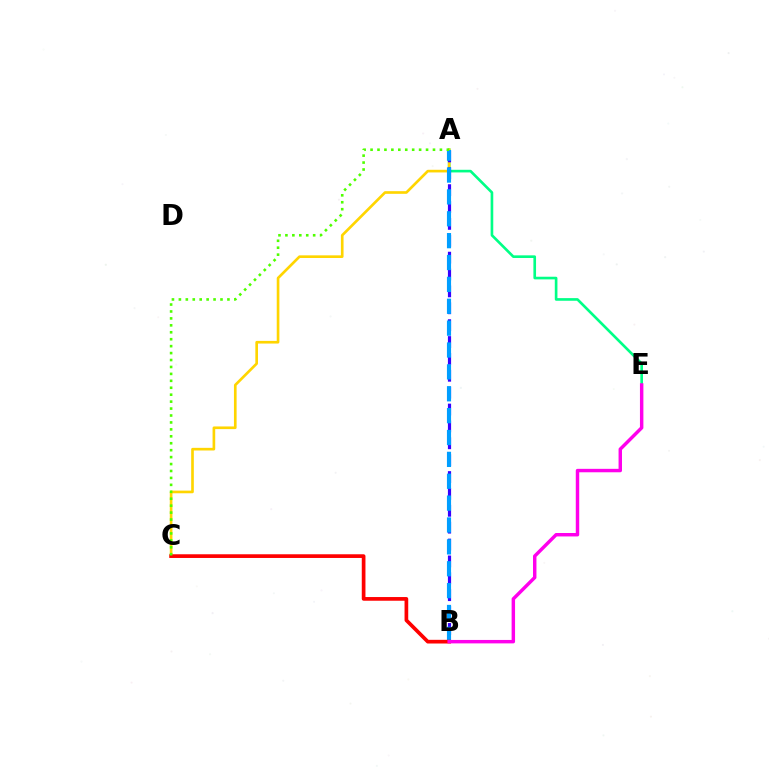{('A', 'E'): [{'color': '#00ff86', 'line_style': 'solid', 'thickness': 1.9}], ('A', 'C'): [{'color': '#ffd500', 'line_style': 'solid', 'thickness': 1.91}, {'color': '#4fff00', 'line_style': 'dotted', 'thickness': 1.88}], ('A', 'B'): [{'color': '#3700ff', 'line_style': 'dashed', 'thickness': 2.29}, {'color': '#009eff', 'line_style': 'dashed', 'thickness': 2.97}], ('B', 'C'): [{'color': '#ff0000', 'line_style': 'solid', 'thickness': 2.66}], ('B', 'E'): [{'color': '#ff00ed', 'line_style': 'solid', 'thickness': 2.48}]}